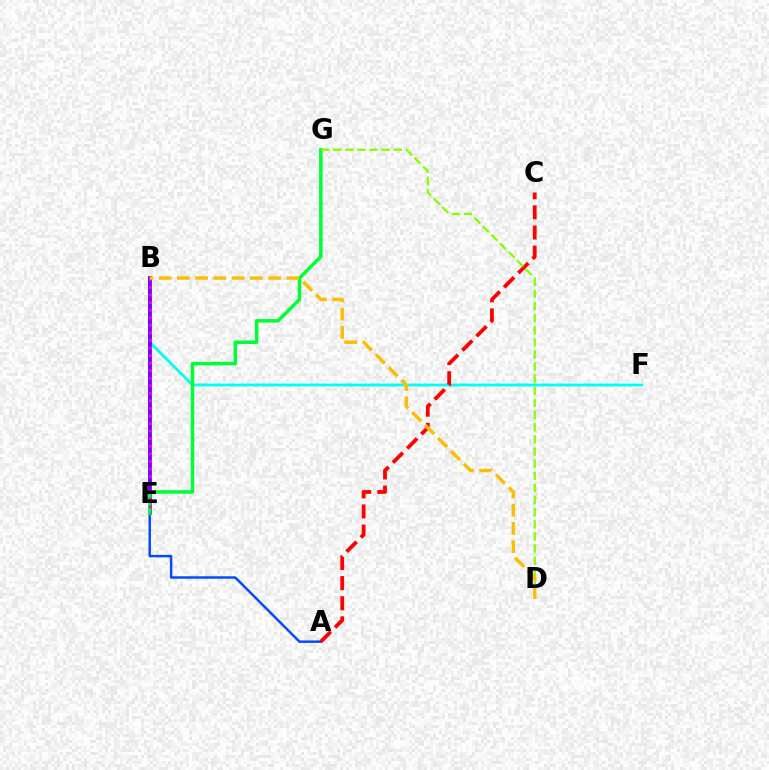{('B', 'F'): [{'color': '#00fff6', 'line_style': 'solid', 'thickness': 2.04}], ('A', 'B'): [{'color': '#004bff', 'line_style': 'solid', 'thickness': 1.78}], ('B', 'E'): [{'color': '#7200ff', 'line_style': 'solid', 'thickness': 2.73}, {'color': '#ff00cf', 'line_style': 'dotted', 'thickness': 2.05}], ('A', 'C'): [{'color': '#ff0000', 'line_style': 'dashed', 'thickness': 2.73}], ('E', 'G'): [{'color': '#00ff39', 'line_style': 'solid', 'thickness': 2.54}], ('D', 'G'): [{'color': '#84ff00', 'line_style': 'dashed', 'thickness': 1.65}], ('B', 'D'): [{'color': '#ffbd00', 'line_style': 'dashed', 'thickness': 2.48}]}